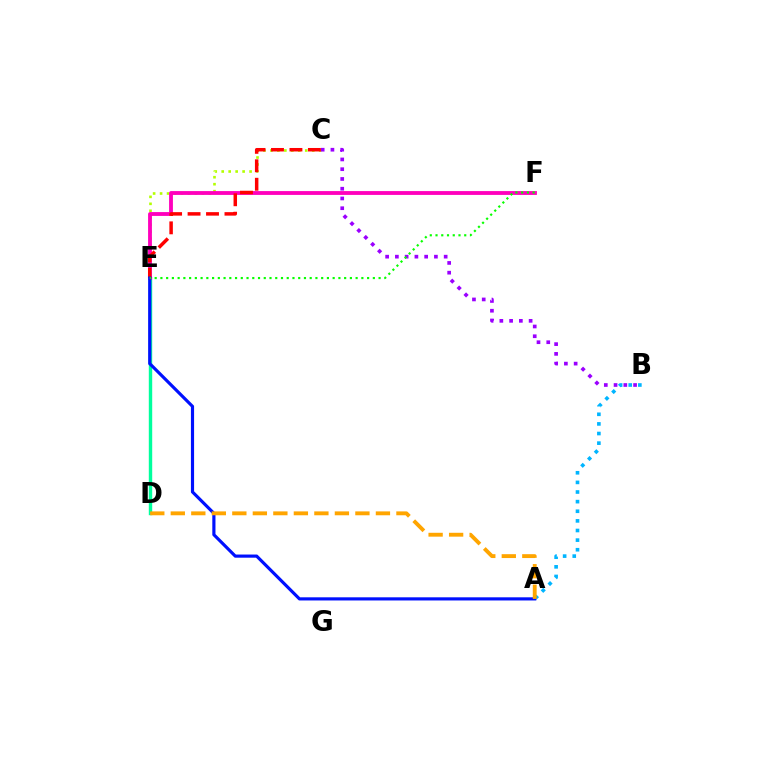{('C', 'D'): [{'color': '#b3ff00', 'line_style': 'dotted', 'thickness': 1.89}], ('B', 'C'): [{'color': '#9b00ff', 'line_style': 'dotted', 'thickness': 2.65}], ('A', 'B'): [{'color': '#00b5ff', 'line_style': 'dotted', 'thickness': 2.61}], ('D', 'E'): [{'color': '#00ff9d', 'line_style': 'solid', 'thickness': 2.46}], ('E', 'F'): [{'color': '#ff00bd', 'line_style': 'solid', 'thickness': 2.76}, {'color': '#08ff00', 'line_style': 'dotted', 'thickness': 1.56}], ('C', 'E'): [{'color': '#ff0000', 'line_style': 'dashed', 'thickness': 2.51}], ('A', 'E'): [{'color': '#0010ff', 'line_style': 'solid', 'thickness': 2.28}], ('A', 'D'): [{'color': '#ffa500', 'line_style': 'dashed', 'thickness': 2.79}]}